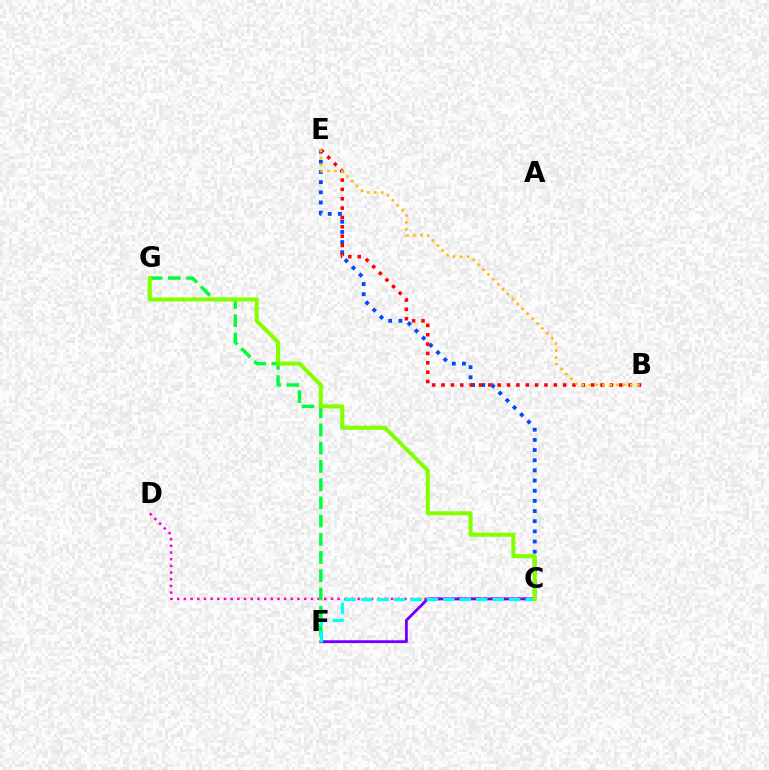{('C', 'D'): [{'color': '#ff00cf', 'line_style': 'dotted', 'thickness': 1.82}], ('F', 'G'): [{'color': '#00ff39', 'line_style': 'dashed', 'thickness': 2.48}], ('C', 'E'): [{'color': '#004bff', 'line_style': 'dotted', 'thickness': 2.76}], ('B', 'E'): [{'color': '#ff0000', 'line_style': 'dotted', 'thickness': 2.54}, {'color': '#ffbd00', 'line_style': 'dotted', 'thickness': 1.89}], ('C', 'F'): [{'color': '#7200ff', 'line_style': 'solid', 'thickness': 2.04}, {'color': '#00fff6', 'line_style': 'dashed', 'thickness': 2.24}], ('C', 'G'): [{'color': '#84ff00', 'line_style': 'solid', 'thickness': 2.92}]}